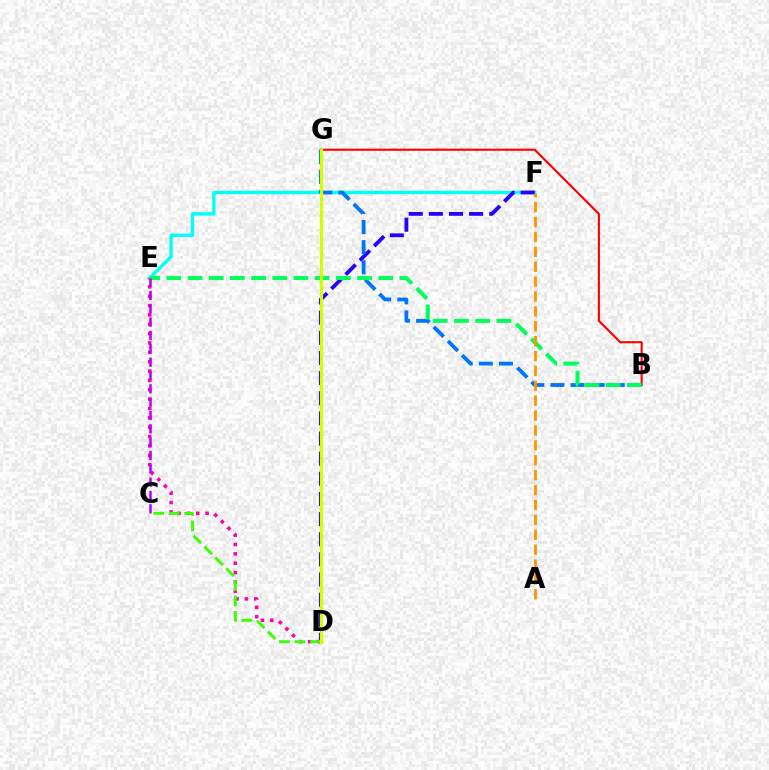{('E', 'F'): [{'color': '#00fff6', 'line_style': 'solid', 'thickness': 2.41}], ('D', 'F'): [{'color': '#2500ff', 'line_style': 'dashed', 'thickness': 2.74}], ('B', 'G'): [{'color': '#ff0000', 'line_style': 'solid', 'thickness': 1.51}, {'color': '#0074ff', 'line_style': 'dashed', 'thickness': 2.73}], ('D', 'E'): [{'color': '#ff00ac', 'line_style': 'dotted', 'thickness': 2.54}], ('B', 'E'): [{'color': '#00ff5c', 'line_style': 'dashed', 'thickness': 2.88}], ('C', 'D'): [{'color': '#3dff00', 'line_style': 'dashed', 'thickness': 2.1}], ('C', 'E'): [{'color': '#b900ff', 'line_style': 'dashed', 'thickness': 1.81}], ('D', 'G'): [{'color': '#d1ff00', 'line_style': 'solid', 'thickness': 2.31}], ('A', 'F'): [{'color': '#ff9400', 'line_style': 'dashed', 'thickness': 2.02}]}